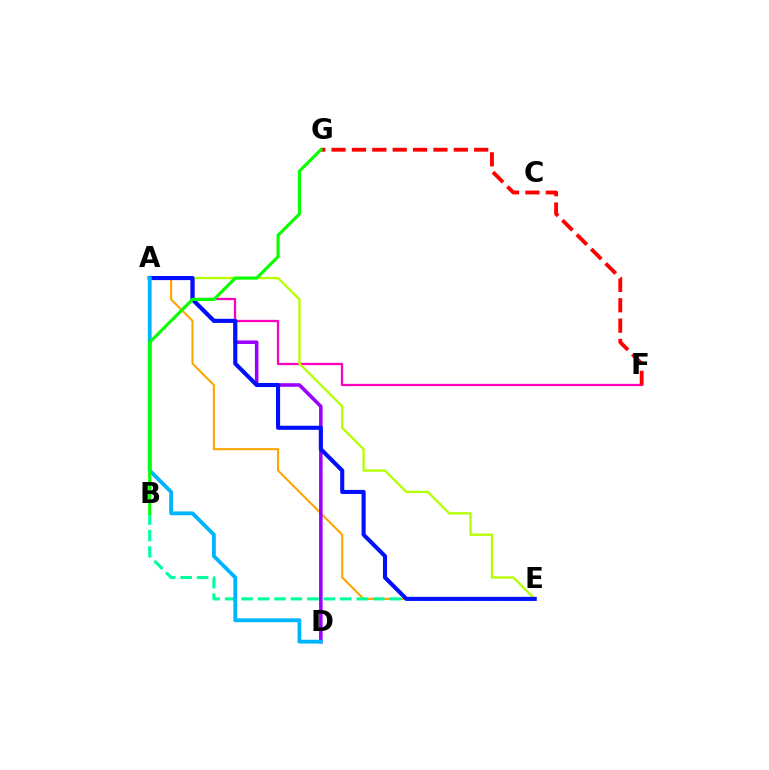{('A', 'E'): [{'color': '#ffa500', 'line_style': 'solid', 'thickness': 1.52}, {'color': '#b3ff00', 'line_style': 'solid', 'thickness': 1.66}, {'color': '#0010ff', 'line_style': 'solid', 'thickness': 2.94}], ('A', 'D'): [{'color': '#9b00ff', 'line_style': 'solid', 'thickness': 2.56}, {'color': '#00b5ff', 'line_style': 'solid', 'thickness': 2.76}], ('A', 'F'): [{'color': '#ff00bd', 'line_style': 'solid', 'thickness': 1.63}], ('B', 'E'): [{'color': '#00ff9d', 'line_style': 'dashed', 'thickness': 2.24}], ('F', 'G'): [{'color': '#ff0000', 'line_style': 'dashed', 'thickness': 2.77}], ('B', 'G'): [{'color': '#08ff00', 'line_style': 'solid', 'thickness': 2.24}]}